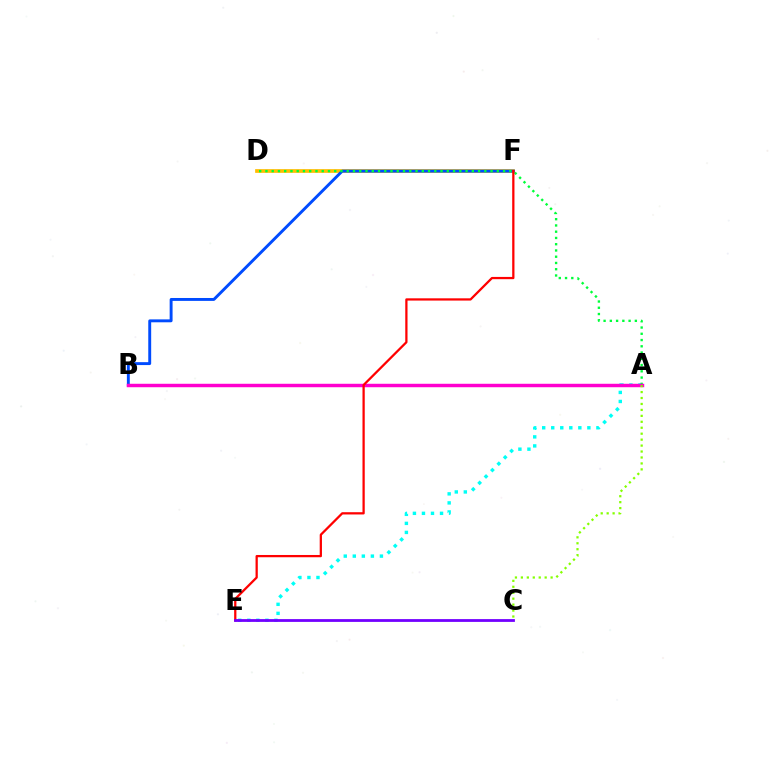{('D', 'F'): [{'color': '#ffbd00', 'line_style': 'solid', 'thickness': 2.67}], ('A', 'E'): [{'color': '#00fff6', 'line_style': 'dotted', 'thickness': 2.46}], ('B', 'F'): [{'color': '#004bff', 'line_style': 'solid', 'thickness': 2.1}], ('A', 'D'): [{'color': '#00ff39', 'line_style': 'dotted', 'thickness': 1.7}], ('A', 'B'): [{'color': '#ff00cf', 'line_style': 'solid', 'thickness': 2.48}], ('A', 'C'): [{'color': '#84ff00', 'line_style': 'dotted', 'thickness': 1.62}], ('E', 'F'): [{'color': '#ff0000', 'line_style': 'solid', 'thickness': 1.63}], ('C', 'E'): [{'color': '#7200ff', 'line_style': 'solid', 'thickness': 2.01}]}